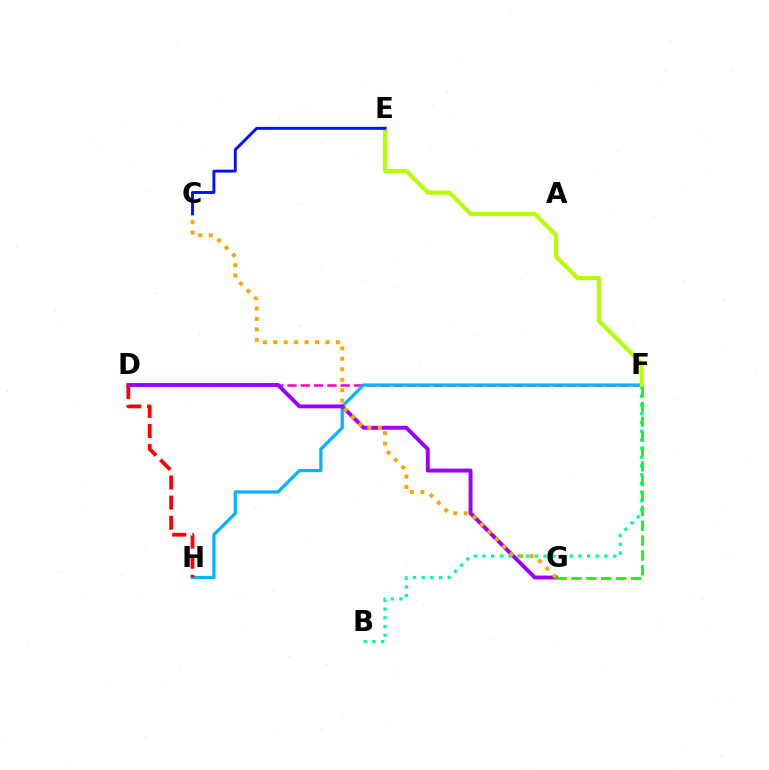{('D', 'F'): [{'color': '#ff00bd', 'line_style': 'dashed', 'thickness': 1.81}], ('F', 'H'): [{'color': '#00b5ff', 'line_style': 'solid', 'thickness': 2.32}], ('D', 'G'): [{'color': '#9b00ff', 'line_style': 'solid', 'thickness': 2.81}], ('B', 'F'): [{'color': '#00ff9d', 'line_style': 'dotted', 'thickness': 2.37}], ('D', 'H'): [{'color': '#ff0000', 'line_style': 'dashed', 'thickness': 2.73}], ('C', 'G'): [{'color': '#ffa500', 'line_style': 'dotted', 'thickness': 2.84}], ('F', 'G'): [{'color': '#08ff00', 'line_style': 'dashed', 'thickness': 2.02}], ('E', 'F'): [{'color': '#b3ff00', 'line_style': 'solid', 'thickness': 2.95}], ('C', 'E'): [{'color': '#0010ff', 'line_style': 'solid', 'thickness': 2.09}]}